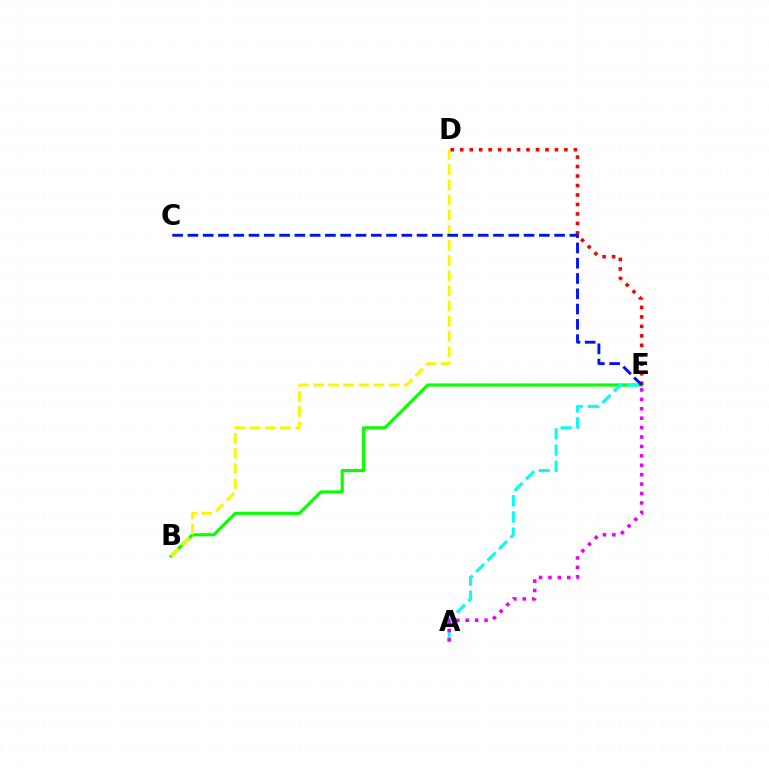{('B', 'E'): [{'color': '#08ff00', 'line_style': 'solid', 'thickness': 2.25}], ('B', 'D'): [{'color': '#fcf500', 'line_style': 'dashed', 'thickness': 2.06}], ('D', 'E'): [{'color': '#ff0000', 'line_style': 'dotted', 'thickness': 2.57}], ('C', 'E'): [{'color': '#0010ff', 'line_style': 'dashed', 'thickness': 2.08}], ('A', 'E'): [{'color': '#00fff6', 'line_style': 'dashed', 'thickness': 2.2}, {'color': '#ee00ff', 'line_style': 'dotted', 'thickness': 2.56}]}